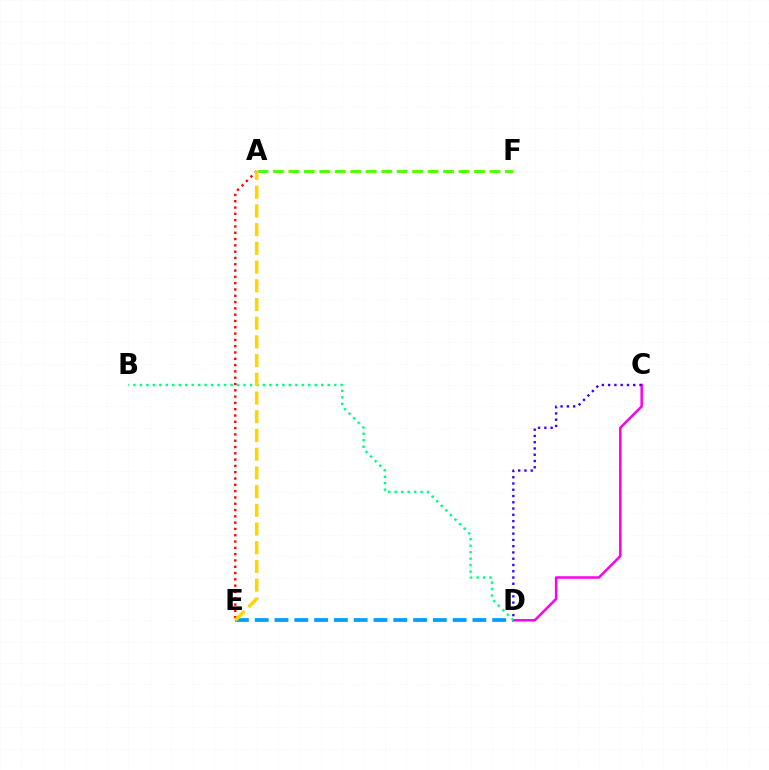{('C', 'D'): [{'color': '#ff00ed', 'line_style': 'solid', 'thickness': 1.8}, {'color': '#3700ff', 'line_style': 'dotted', 'thickness': 1.7}], ('A', 'F'): [{'color': '#4fff00', 'line_style': 'dashed', 'thickness': 2.1}], ('D', 'E'): [{'color': '#009eff', 'line_style': 'dashed', 'thickness': 2.69}], ('B', 'D'): [{'color': '#00ff86', 'line_style': 'dotted', 'thickness': 1.76}], ('A', 'E'): [{'color': '#ff0000', 'line_style': 'dotted', 'thickness': 1.71}, {'color': '#ffd500', 'line_style': 'dashed', 'thickness': 2.54}]}